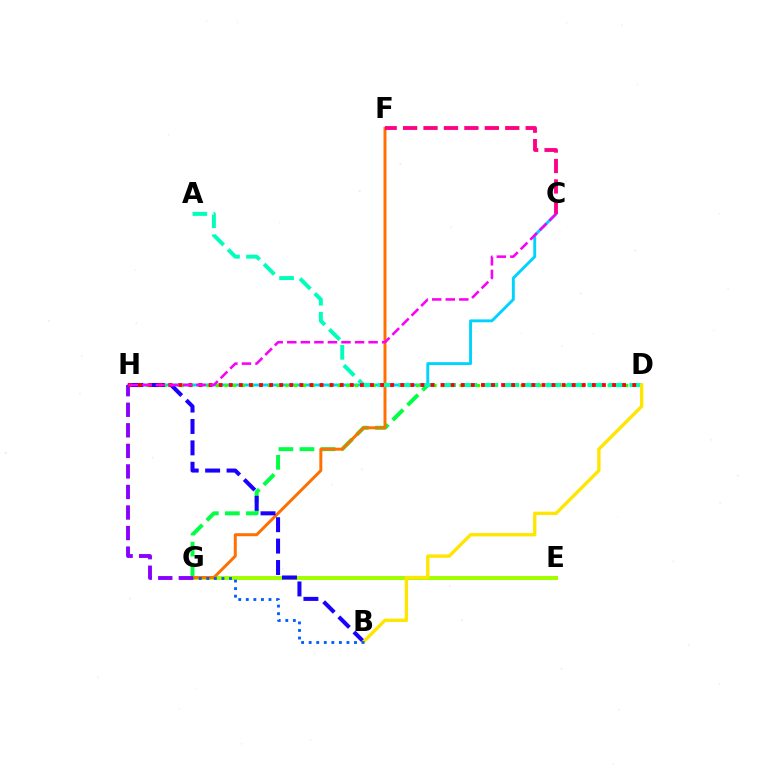{('C', 'H'): [{'color': '#00d3ff', 'line_style': 'solid', 'thickness': 2.08}, {'color': '#fa00f9', 'line_style': 'dashed', 'thickness': 1.84}], ('D', 'G'): [{'color': '#00ff45', 'line_style': 'dashed', 'thickness': 2.86}], ('E', 'G'): [{'color': '#a2ff00', 'line_style': 'solid', 'thickness': 2.87}], ('F', 'G'): [{'color': '#ff7000', 'line_style': 'solid', 'thickness': 2.14}], ('D', 'H'): [{'color': '#31ff00', 'line_style': 'dotted', 'thickness': 2.37}, {'color': '#ff0000', 'line_style': 'dotted', 'thickness': 2.74}], ('B', 'H'): [{'color': '#1900ff', 'line_style': 'dashed', 'thickness': 2.91}], ('A', 'D'): [{'color': '#00ffbb', 'line_style': 'dashed', 'thickness': 2.85}], ('G', 'H'): [{'color': '#8a00ff', 'line_style': 'dashed', 'thickness': 2.79}], ('B', 'D'): [{'color': '#ffe600', 'line_style': 'solid', 'thickness': 2.42}], ('C', 'F'): [{'color': '#ff0088', 'line_style': 'dashed', 'thickness': 2.78}], ('B', 'G'): [{'color': '#005dff', 'line_style': 'dotted', 'thickness': 2.05}]}